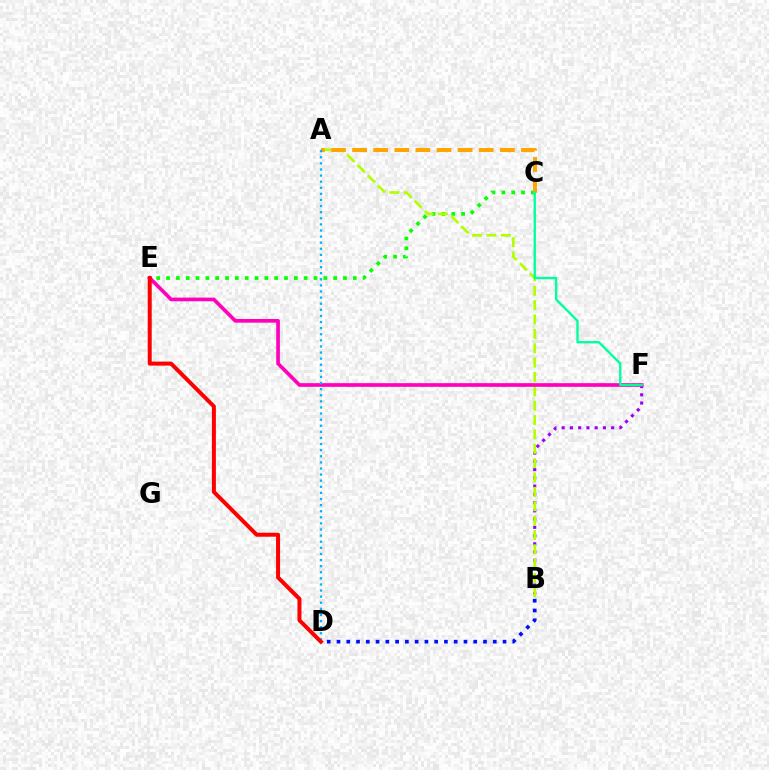{('C', 'E'): [{'color': '#08ff00', 'line_style': 'dotted', 'thickness': 2.67}], ('B', 'F'): [{'color': '#9b00ff', 'line_style': 'dotted', 'thickness': 2.24}], ('A', 'B'): [{'color': '#b3ff00', 'line_style': 'dashed', 'thickness': 1.95}], ('B', 'D'): [{'color': '#0010ff', 'line_style': 'dotted', 'thickness': 2.65}], ('E', 'F'): [{'color': '#ff00bd', 'line_style': 'solid', 'thickness': 2.64}], ('A', 'C'): [{'color': '#ffa500', 'line_style': 'dashed', 'thickness': 2.87}], ('A', 'D'): [{'color': '#00b5ff', 'line_style': 'dotted', 'thickness': 1.66}], ('C', 'F'): [{'color': '#00ff9d', 'line_style': 'solid', 'thickness': 1.69}], ('D', 'E'): [{'color': '#ff0000', 'line_style': 'solid', 'thickness': 2.88}]}